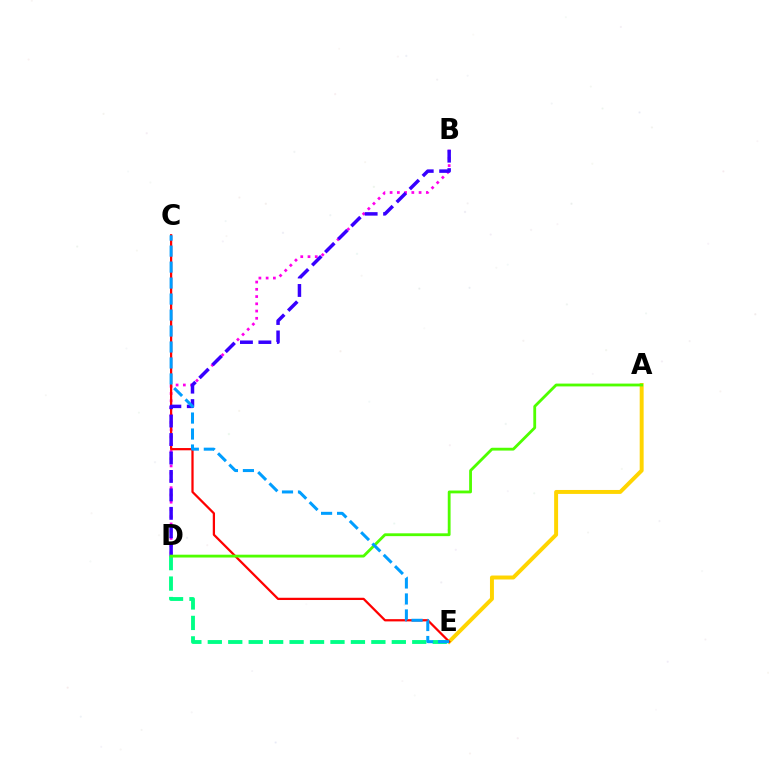{('A', 'E'): [{'color': '#ffd500', 'line_style': 'solid', 'thickness': 2.84}], ('B', 'D'): [{'color': '#ff00ed', 'line_style': 'dotted', 'thickness': 1.97}, {'color': '#3700ff', 'line_style': 'dashed', 'thickness': 2.51}], ('C', 'E'): [{'color': '#ff0000', 'line_style': 'solid', 'thickness': 1.62}, {'color': '#009eff', 'line_style': 'dashed', 'thickness': 2.17}], ('D', 'E'): [{'color': '#00ff86', 'line_style': 'dashed', 'thickness': 2.78}], ('A', 'D'): [{'color': '#4fff00', 'line_style': 'solid', 'thickness': 2.03}]}